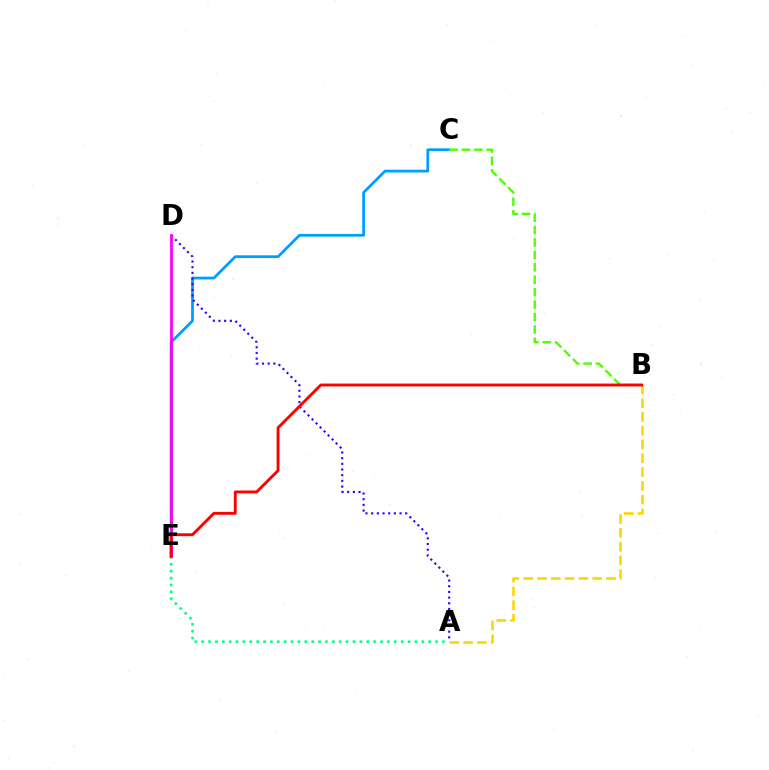{('C', 'E'): [{'color': '#009eff', 'line_style': 'solid', 'thickness': 1.99}], ('B', 'C'): [{'color': '#4fff00', 'line_style': 'dashed', 'thickness': 1.69}], ('A', 'D'): [{'color': '#3700ff', 'line_style': 'dotted', 'thickness': 1.54}], ('A', 'B'): [{'color': '#ffd500', 'line_style': 'dashed', 'thickness': 1.87}], ('A', 'E'): [{'color': '#00ff86', 'line_style': 'dotted', 'thickness': 1.87}], ('D', 'E'): [{'color': '#ff00ed', 'line_style': 'solid', 'thickness': 1.99}], ('B', 'E'): [{'color': '#ff0000', 'line_style': 'solid', 'thickness': 2.07}]}